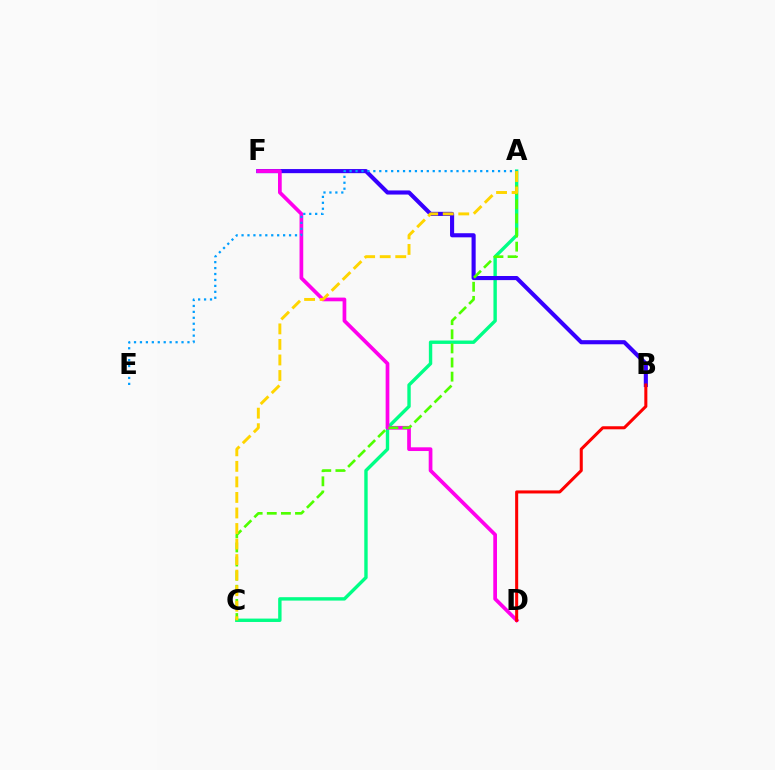{('A', 'C'): [{'color': '#00ff86', 'line_style': 'solid', 'thickness': 2.44}, {'color': '#4fff00', 'line_style': 'dashed', 'thickness': 1.92}, {'color': '#ffd500', 'line_style': 'dashed', 'thickness': 2.11}], ('B', 'F'): [{'color': '#3700ff', 'line_style': 'solid', 'thickness': 2.96}], ('D', 'F'): [{'color': '#ff00ed', 'line_style': 'solid', 'thickness': 2.67}], ('A', 'E'): [{'color': '#009eff', 'line_style': 'dotted', 'thickness': 1.61}], ('B', 'D'): [{'color': '#ff0000', 'line_style': 'solid', 'thickness': 2.19}]}